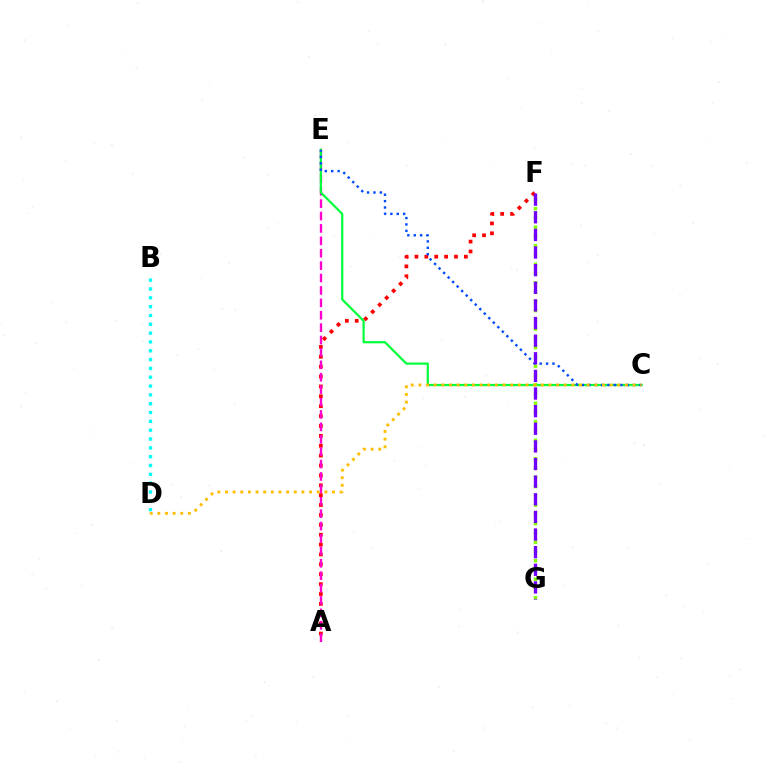{('A', 'F'): [{'color': '#ff0000', 'line_style': 'dotted', 'thickness': 2.69}], ('A', 'E'): [{'color': '#ff00cf', 'line_style': 'dashed', 'thickness': 1.68}], ('C', 'E'): [{'color': '#00ff39', 'line_style': 'solid', 'thickness': 1.59}, {'color': '#004bff', 'line_style': 'dotted', 'thickness': 1.74}], ('F', 'G'): [{'color': '#84ff00', 'line_style': 'dotted', 'thickness': 2.52}, {'color': '#7200ff', 'line_style': 'dashed', 'thickness': 2.39}], ('C', 'D'): [{'color': '#ffbd00', 'line_style': 'dotted', 'thickness': 2.08}], ('B', 'D'): [{'color': '#00fff6', 'line_style': 'dotted', 'thickness': 2.4}]}